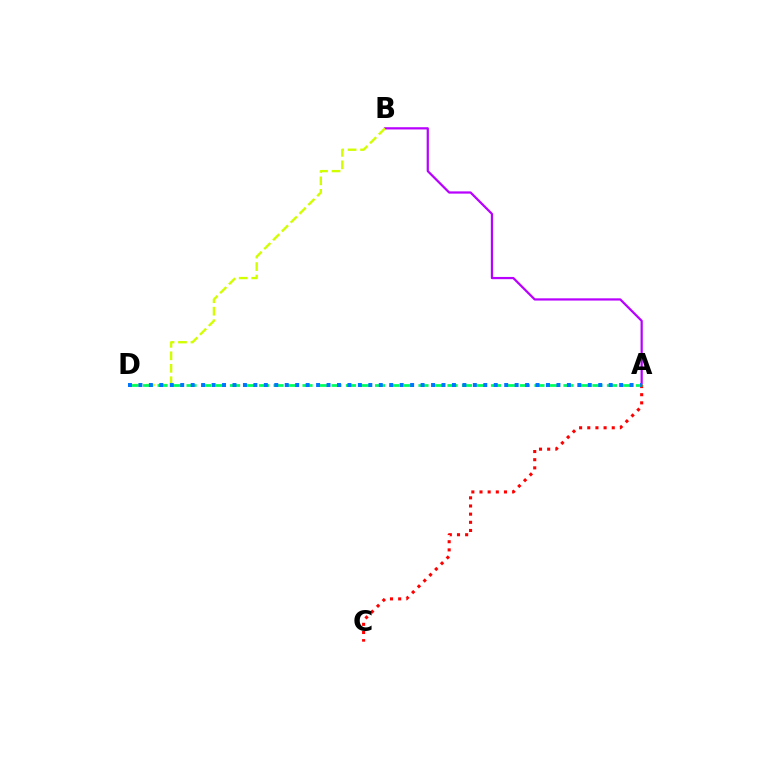{('A', 'B'): [{'color': '#b900ff', 'line_style': 'solid', 'thickness': 1.61}], ('B', 'D'): [{'color': '#d1ff00', 'line_style': 'dashed', 'thickness': 1.69}], ('A', 'C'): [{'color': '#ff0000', 'line_style': 'dotted', 'thickness': 2.22}], ('A', 'D'): [{'color': '#00ff5c', 'line_style': 'dashed', 'thickness': 1.97}, {'color': '#0074ff', 'line_style': 'dotted', 'thickness': 2.84}]}